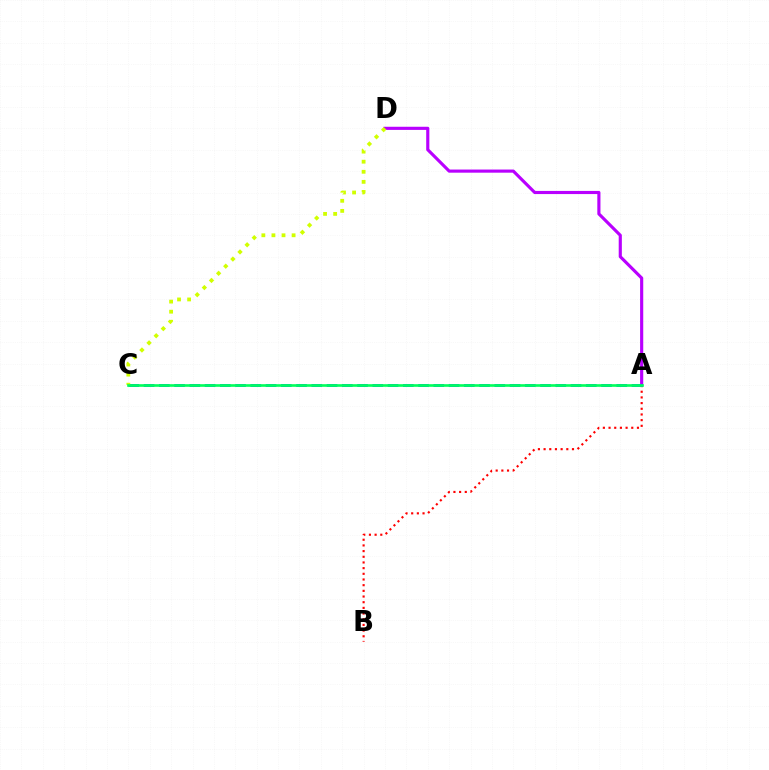{('A', 'D'): [{'color': '#b900ff', 'line_style': 'solid', 'thickness': 2.26}], ('A', 'B'): [{'color': '#ff0000', 'line_style': 'dotted', 'thickness': 1.54}], ('A', 'C'): [{'color': '#0074ff', 'line_style': 'dashed', 'thickness': 2.07}, {'color': '#00ff5c', 'line_style': 'solid', 'thickness': 1.9}], ('C', 'D'): [{'color': '#d1ff00', 'line_style': 'dotted', 'thickness': 2.74}]}